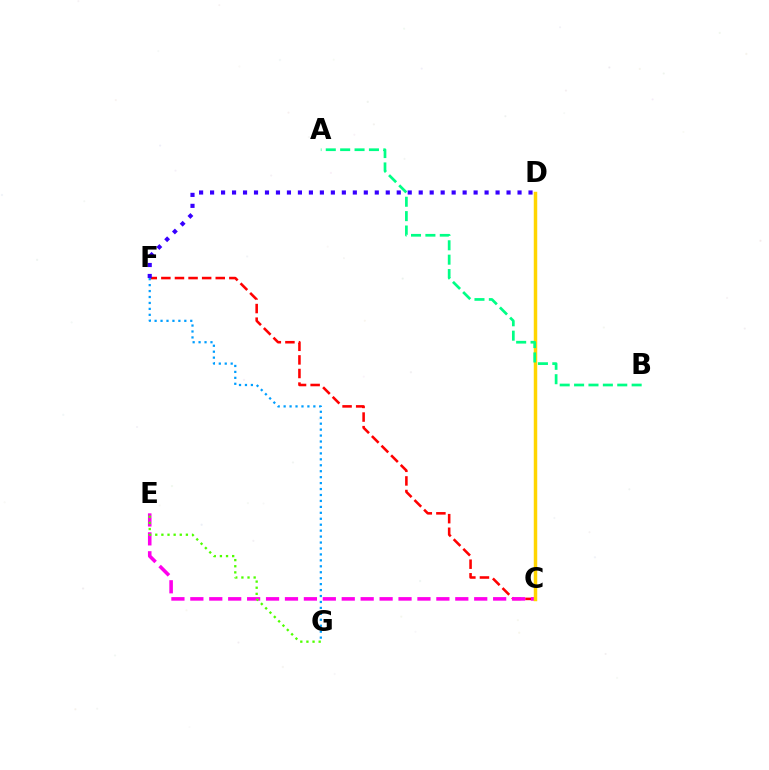{('C', 'F'): [{'color': '#ff0000', 'line_style': 'dashed', 'thickness': 1.85}], ('F', 'G'): [{'color': '#009eff', 'line_style': 'dotted', 'thickness': 1.61}], ('D', 'F'): [{'color': '#3700ff', 'line_style': 'dotted', 'thickness': 2.98}], ('C', 'E'): [{'color': '#ff00ed', 'line_style': 'dashed', 'thickness': 2.57}], ('E', 'G'): [{'color': '#4fff00', 'line_style': 'dotted', 'thickness': 1.66}], ('C', 'D'): [{'color': '#ffd500', 'line_style': 'solid', 'thickness': 2.5}], ('A', 'B'): [{'color': '#00ff86', 'line_style': 'dashed', 'thickness': 1.95}]}